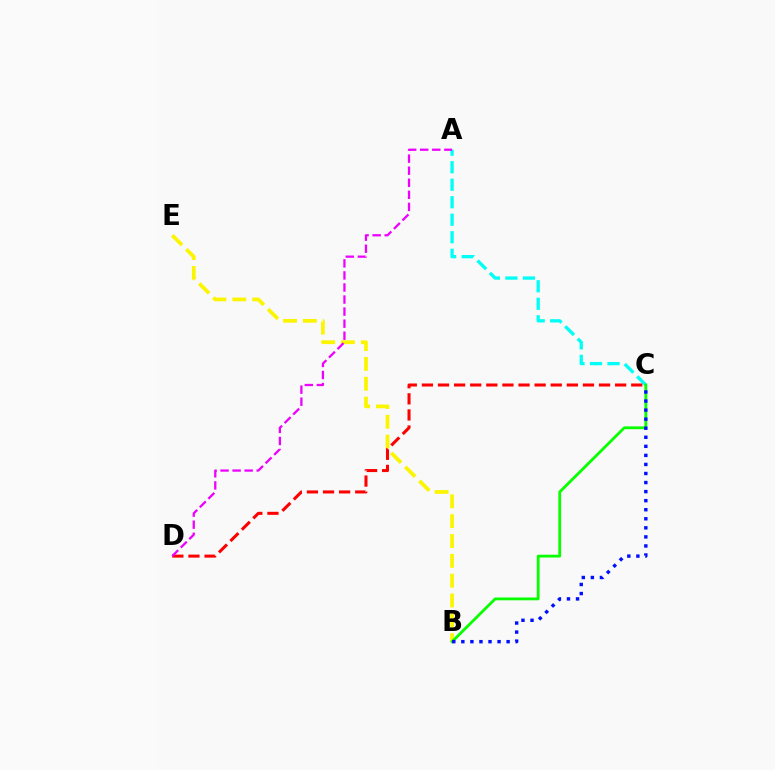{('B', 'E'): [{'color': '#fcf500', 'line_style': 'dashed', 'thickness': 2.7}], ('A', 'C'): [{'color': '#00fff6', 'line_style': 'dashed', 'thickness': 2.38}], ('C', 'D'): [{'color': '#ff0000', 'line_style': 'dashed', 'thickness': 2.19}], ('A', 'D'): [{'color': '#ee00ff', 'line_style': 'dashed', 'thickness': 1.64}], ('B', 'C'): [{'color': '#08ff00', 'line_style': 'solid', 'thickness': 2.02}, {'color': '#0010ff', 'line_style': 'dotted', 'thickness': 2.46}]}